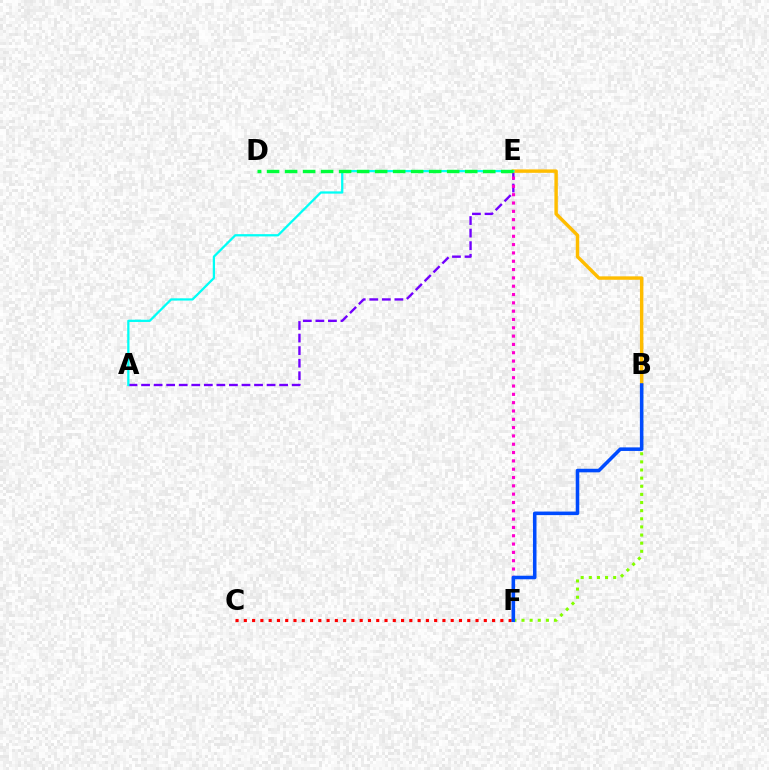{('A', 'E'): [{'color': '#7200ff', 'line_style': 'dashed', 'thickness': 1.71}, {'color': '#00fff6', 'line_style': 'solid', 'thickness': 1.63}], ('E', 'F'): [{'color': '#ff00cf', 'line_style': 'dotted', 'thickness': 2.26}], ('B', 'F'): [{'color': '#84ff00', 'line_style': 'dotted', 'thickness': 2.21}, {'color': '#004bff', 'line_style': 'solid', 'thickness': 2.56}], ('B', 'E'): [{'color': '#ffbd00', 'line_style': 'solid', 'thickness': 2.47}], ('C', 'F'): [{'color': '#ff0000', 'line_style': 'dotted', 'thickness': 2.25}], ('D', 'E'): [{'color': '#00ff39', 'line_style': 'dashed', 'thickness': 2.45}]}